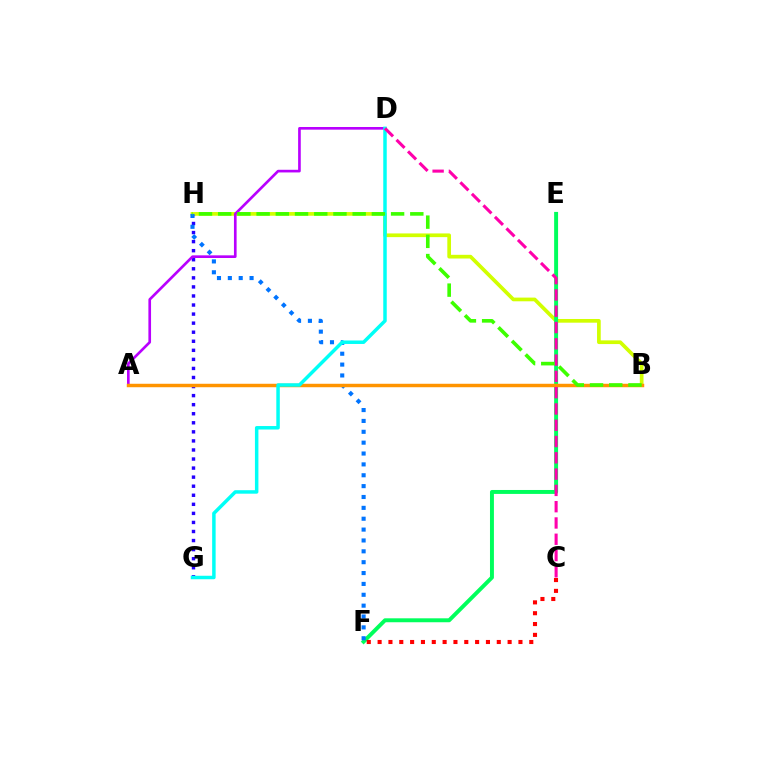{('G', 'H'): [{'color': '#2500ff', 'line_style': 'dotted', 'thickness': 2.46}], ('B', 'H'): [{'color': '#d1ff00', 'line_style': 'solid', 'thickness': 2.66}, {'color': '#3dff00', 'line_style': 'dashed', 'thickness': 2.61}], ('A', 'D'): [{'color': '#b900ff', 'line_style': 'solid', 'thickness': 1.91}], ('E', 'F'): [{'color': '#00ff5c', 'line_style': 'solid', 'thickness': 2.84}], ('F', 'H'): [{'color': '#0074ff', 'line_style': 'dotted', 'thickness': 2.95}], ('A', 'B'): [{'color': '#ff9400', 'line_style': 'solid', 'thickness': 2.49}], ('D', 'G'): [{'color': '#00fff6', 'line_style': 'solid', 'thickness': 2.51}], ('C', 'F'): [{'color': '#ff0000', 'line_style': 'dotted', 'thickness': 2.94}], ('C', 'D'): [{'color': '#ff00ac', 'line_style': 'dashed', 'thickness': 2.21}]}